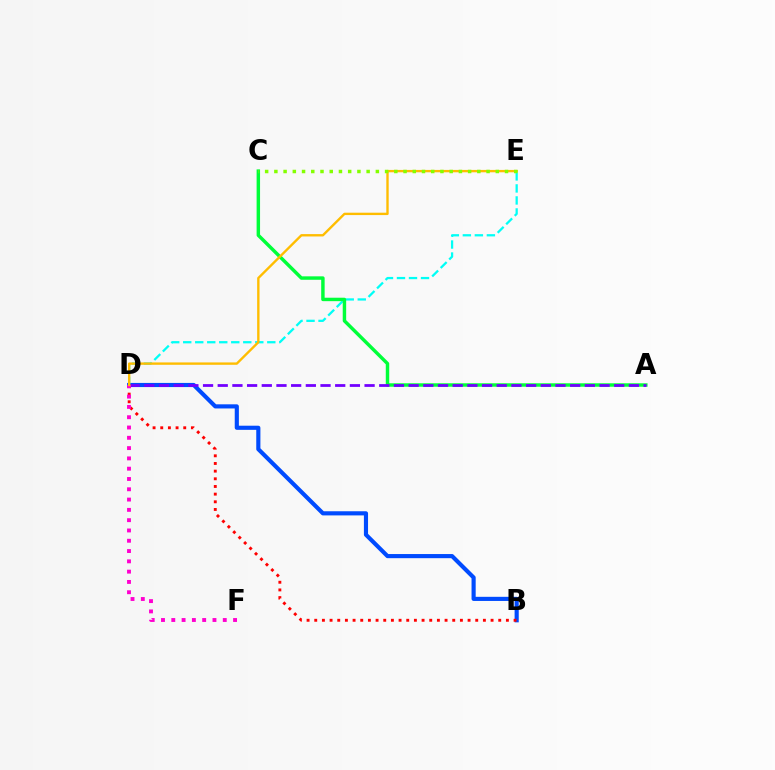{('B', 'D'): [{'color': '#004bff', 'line_style': 'solid', 'thickness': 2.98}, {'color': '#ff0000', 'line_style': 'dotted', 'thickness': 2.08}], ('D', 'E'): [{'color': '#00fff6', 'line_style': 'dashed', 'thickness': 1.63}, {'color': '#ffbd00', 'line_style': 'solid', 'thickness': 1.71}], ('A', 'C'): [{'color': '#00ff39', 'line_style': 'solid', 'thickness': 2.48}], ('A', 'D'): [{'color': '#7200ff', 'line_style': 'dashed', 'thickness': 1.99}], ('D', 'F'): [{'color': '#ff00cf', 'line_style': 'dotted', 'thickness': 2.8}], ('C', 'E'): [{'color': '#84ff00', 'line_style': 'dotted', 'thickness': 2.51}]}